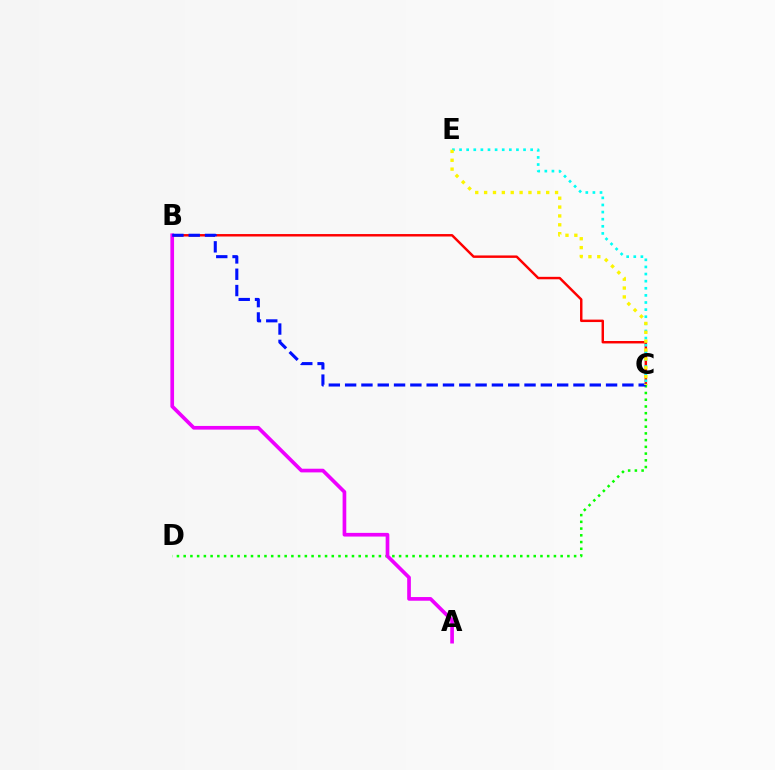{('B', 'C'): [{'color': '#ff0000', 'line_style': 'solid', 'thickness': 1.76}, {'color': '#0010ff', 'line_style': 'dashed', 'thickness': 2.22}], ('C', 'D'): [{'color': '#08ff00', 'line_style': 'dotted', 'thickness': 1.83}], ('C', 'E'): [{'color': '#00fff6', 'line_style': 'dotted', 'thickness': 1.93}, {'color': '#fcf500', 'line_style': 'dotted', 'thickness': 2.41}], ('A', 'B'): [{'color': '#ee00ff', 'line_style': 'solid', 'thickness': 2.65}]}